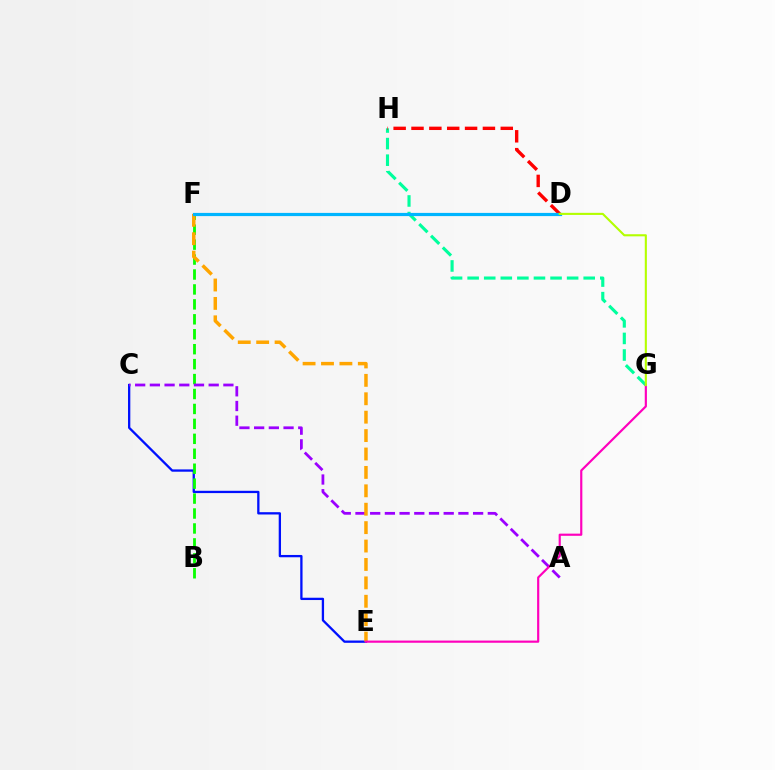{('G', 'H'): [{'color': '#00ff9d', 'line_style': 'dashed', 'thickness': 2.25}], ('C', 'E'): [{'color': '#0010ff', 'line_style': 'solid', 'thickness': 1.66}], ('B', 'F'): [{'color': '#08ff00', 'line_style': 'dashed', 'thickness': 2.03}], ('A', 'C'): [{'color': '#9b00ff', 'line_style': 'dashed', 'thickness': 2.0}], ('D', 'H'): [{'color': '#ff0000', 'line_style': 'dashed', 'thickness': 2.43}], ('E', 'F'): [{'color': '#ffa500', 'line_style': 'dashed', 'thickness': 2.5}], ('E', 'G'): [{'color': '#ff00bd', 'line_style': 'solid', 'thickness': 1.57}], ('D', 'F'): [{'color': '#00b5ff', 'line_style': 'solid', 'thickness': 2.3}], ('D', 'G'): [{'color': '#b3ff00', 'line_style': 'solid', 'thickness': 1.51}]}